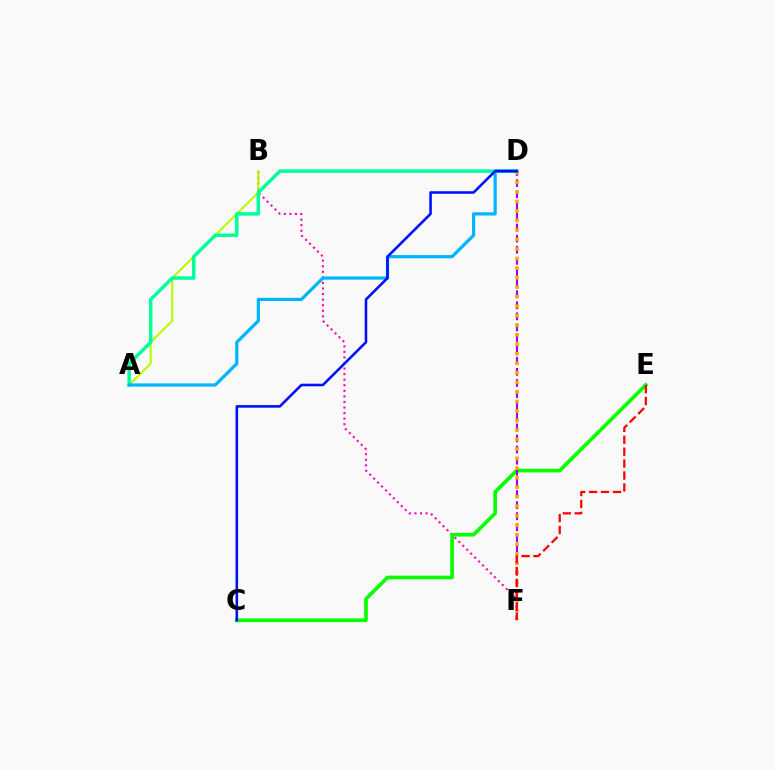{('B', 'F'): [{'color': '#ff00bd', 'line_style': 'dotted', 'thickness': 1.51}], ('A', 'B'): [{'color': '#b3ff00', 'line_style': 'solid', 'thickness': 1.52}], ('C', 'E'): [{'color': '#08ff00', 'line_style': 'solid', 'thickness': 2.66}], ('A', 'D'): [{'color': '#00ff9d', 'line_style': 'solid', 'thickness': 2.51}, {'color': '#00b5ff', 'line_style': 'solid', 'thickness': 2.32}], ('D', 'F'): [{'color': '#9b00ff', 'line_style': 'dashed', 'thickness': 1.51}, {'color': '#ffa500', 'line_style': 'dotted', 'thickness': 2.59}], ('E', 'F'): [{'color': '#ff0000', 'line_style': 'dashed', 'thickness': 1.62}], ('C', 'D'): [{'color': '#0010ff', 'line_style': 'solid', 'thickness': 1.86}]}